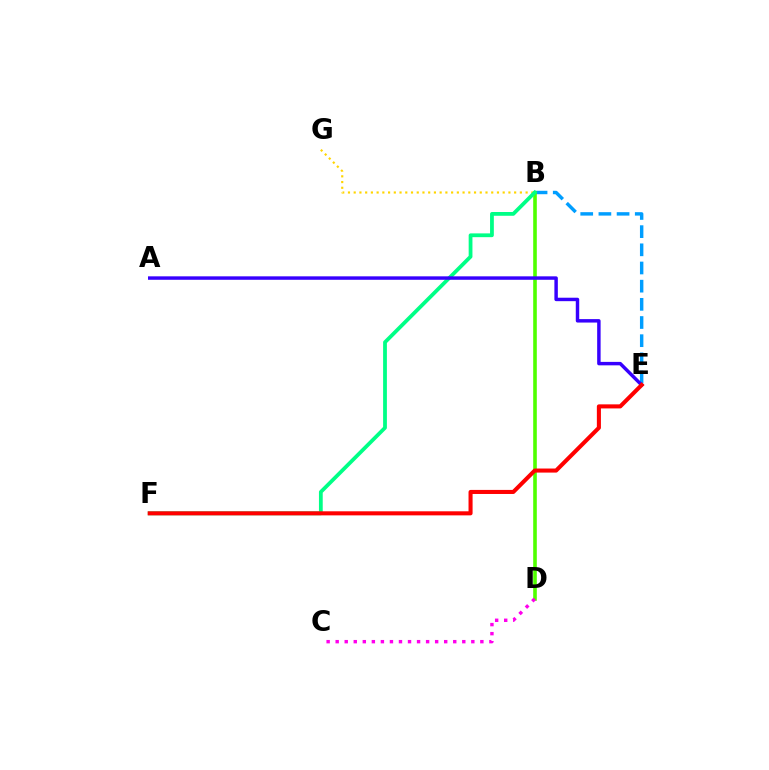{('B', 'E'): [{'color': '#009eff', 'line_style': 'dashed', 'thickness': 2.47}], ('B', 'D'): [{'color': '#4fff00', 'line_style': 'solid', 'thickness': 2.6}], ('B', 'G'): [{'color': '#ffd500', 'line_style': 'dotted', 'thickness': 1.56}], ('C', 'D'): [{'color': '#ff00ed', 'line_style': 'dotted', 'thickness': 2.46}], ('B', 'F'): [{'color': '#00ff86', 'line_style': 'solid', 'thickness': 2.72}], ('A', 'E'): [{'color': '#3700ff', 'line_style': 'solid', 'thickness': 2.48}], ('E', 'F'): [{'color': '#ff0000', 'line_style': 'solid', 'thickness': 2.93}]}